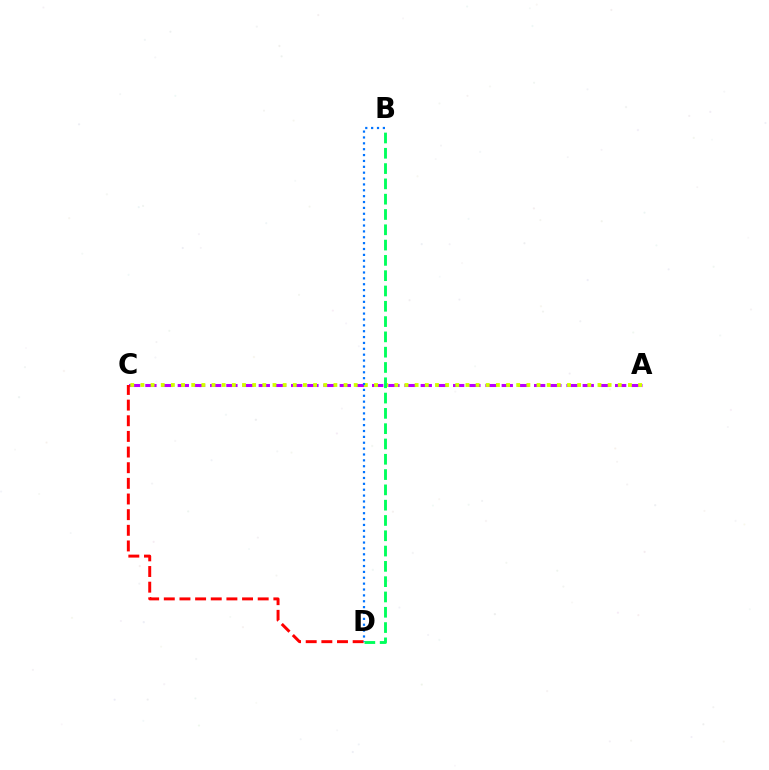{('A', 'C'): [{'color': '#b900ff', 'line_style': 'dashed', 'thickness': 2.2}, {'color': '#d1ff00', 'line_style': 'dotted', 'thickness': 2.76}], ('C', 'D'): [{'color': '#ff0000', 'line_style': 'dashed', 'thickness': 2.13}], ('B', 'D'): [{'color': '#0074ff', 'line_style': 'dotted', 'thickness': 1.6}, {'color': '#00ff5c', 'line_style': 'dashed', 'thickness': 2.08}]}